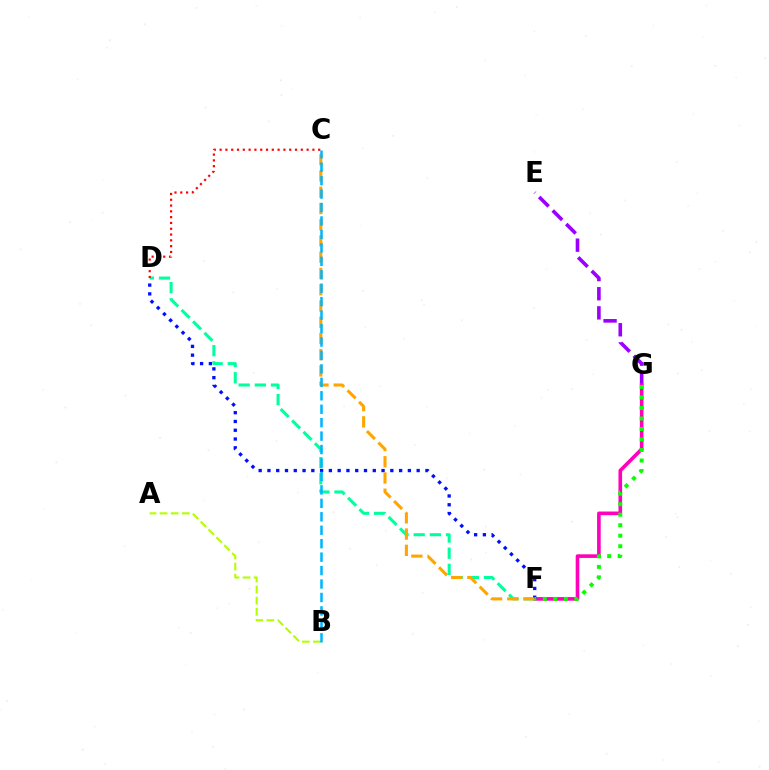{('E', 'G'): [{'color': '#9b00ff', 'line_style': 'dashed', 'thickness': 2.6}], ('F', 'G'): [{'color': '#ff00bd', 'line_style': 'solid', 'thickness': 2.61}, {'color': '#08ff00', 'line_style': 'dotted', 'thickness': 2.85}], ('A', 'B'): [{'color': '#b3ff00', 'line_style': 'dashed', 'thickness': 1.51}], ('D', 'F'): [{'color': '#00ff9d', 'line_style': 'dashed', 'thickness': 2.19}, {'color': '#0010ff', 'line_style': 'dotted', 'thickness': 2.38}], ('C', 'D'): [{'color': '#ff0000', 'line_style': 'dotted', 'thickness': 1.58}], ('C', 'F'): [{'color': '#ffa500', 'line_style': 'dashed', 'thickness': 2.21}], ('B', 'C'): [{'color': '#00b5ff', 'line_style': 'dashed', 'thickness': 1.83}]}